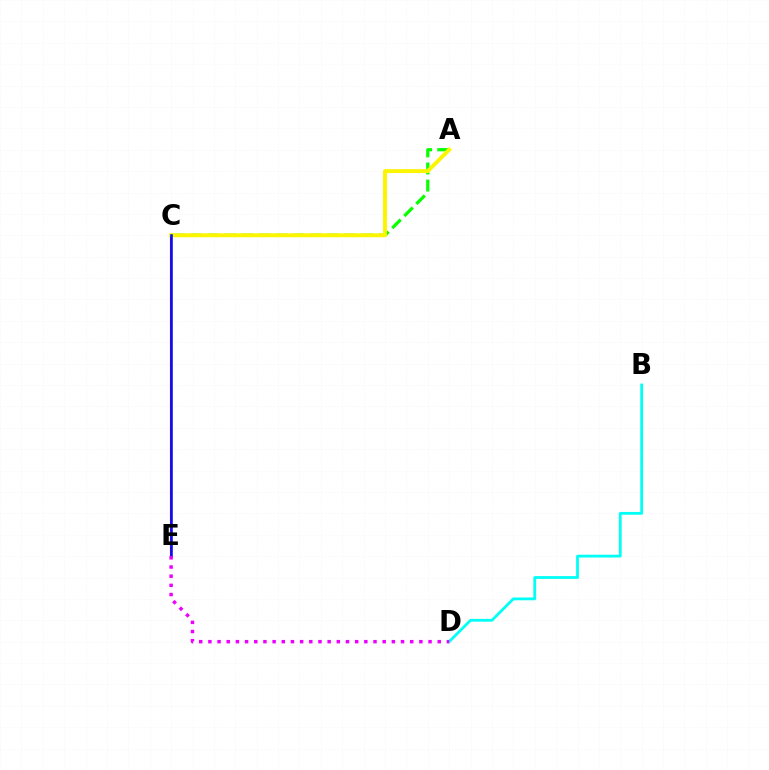{('C', 'E'): [{'color': '#ff0000', 'line_style': 'solid', 'thickness': 1.54}, {'color': '#0010ff', 'line_style': 'solid', 'thickness': 1.84}], ('B', 'D'): [{'color': '#00fff6', 'line_style': 'solid', 'thickness': 2.01}], ('A', 'C'): [{'color': '#08ff00', 'line_style': 'dashed', 'thickness': 2.32}, {'color': '#fcf500', 'line_style': 'solid', 'thickness': 2.82}], ('D', 'E'): [{'color': '#ee00ff', 'line_style': 'dotted', 'thickness': 2.49}]}